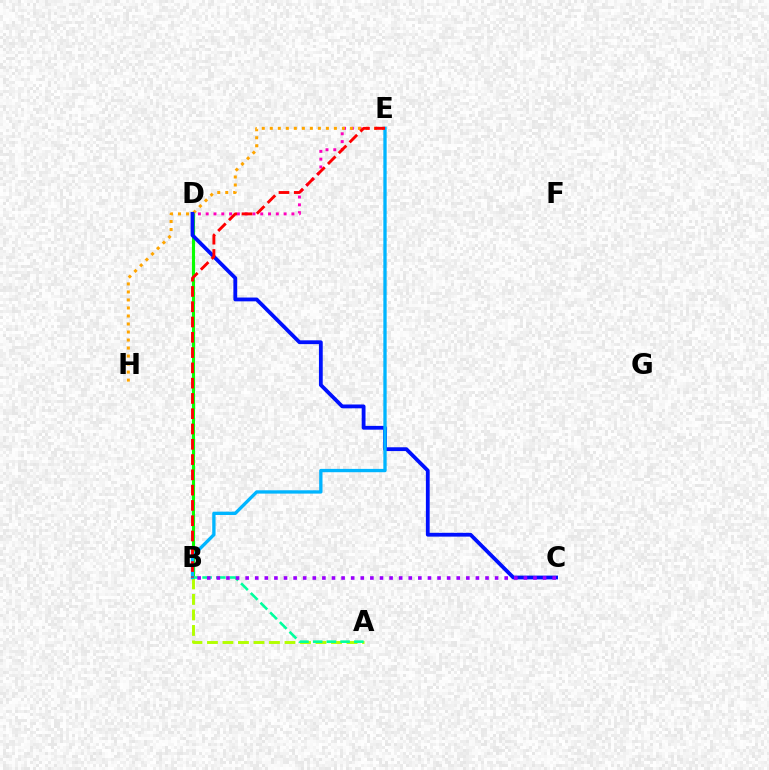{('B', 'D'): [{'color': '#08ff00', 'line_style': 'solid', 'thickness': 2.23}], ('D', 'E'): [{'color': '#ff00bd', 'line_style': 'dotted', 'thickness': 2.12}], ('A', 'B'): [{'color': '#b3ff00', 'line_style': 'dashed', 'thickness': 2.11}, {'color': '#00ff9d', 'line_style': 'dashed', 'thickness': 1.86}], ('E', 'H'): [{'color': '#ffa500', 'line_style': 'dotted', 'thickness': 2.18}], ('C', 'D'): [{'color': '#0010ff', 'line_style': 'solid', 'thickness': 2.73}], ('B', 'E'): [{'color': '#00b5ff', 'line_style': 'solid', 'thickness': 2.39}, {'color': '#ff0000', 'line_style': 'dashed', 'thickness': 2.08}], ('B', 'C'): [{'color': '#9b00ff', 'line_style': 'dotted', 'thickness': 2.61}]}